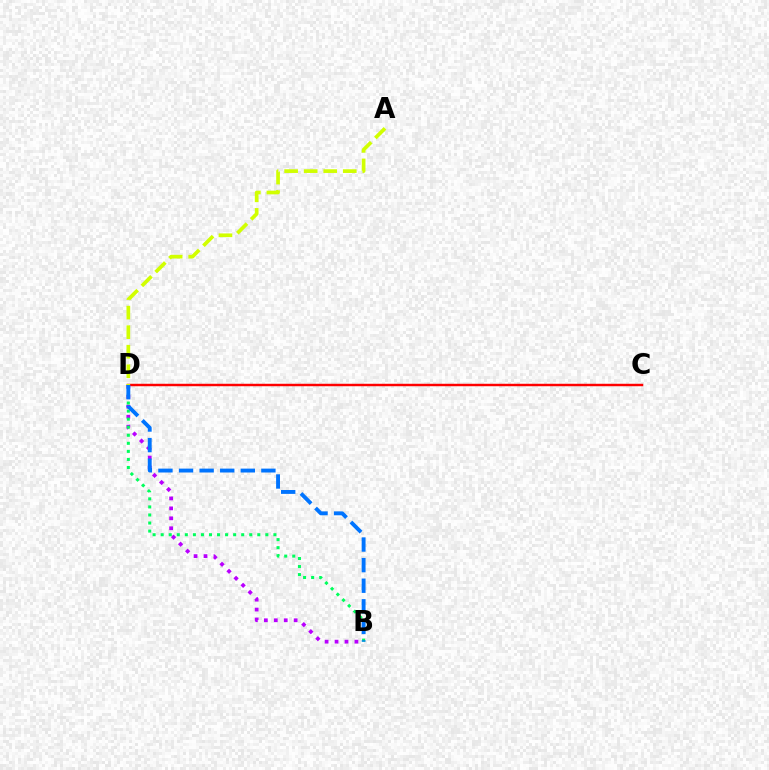{('C', 'D'): [{'color': '#ff0000', 'line_style': 'solid', 'thickness': 1.76}], ('B', 'D'): [{'color': '#b900ff', 'line_style': 'dotted', 'thickness': 2.7}, {'color': '#00ff5c', 'line_style': 'dotted', 'thickness': 2.19}, {'color': '#0074ff', 'line_style': 'dashed', 'thickness': 2.8}], ('A', 'D'): [{'color': '#d1ff00', 'line_style': 'dashed', 'thickness': 2.66}]}